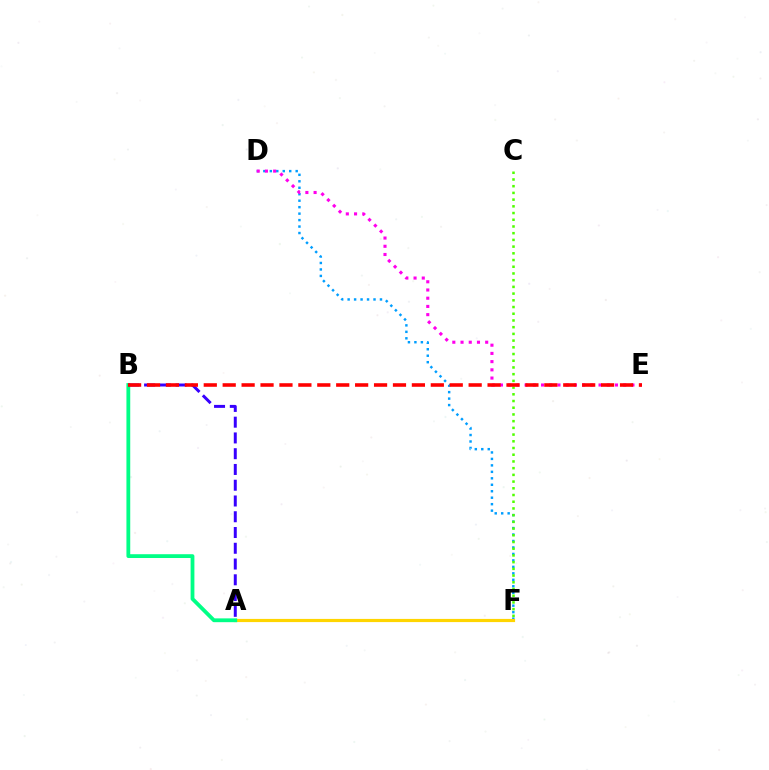{('D', 'F'): [{'color': '#009eff', 'line_style': 'dotted', 'thickness': 1.76}], ('C', 'F'): [{'color': '#4fff00', 'line_style': 'dotted', 'thickness': 1.82}], ('A', 'F'): [{'color': '#ffd500', 'line_style': 'solid', 'thickness': 2.29}], ('A', 'B'): [{'color': '#00ff86', 'line_style': 'solid', 'thickness': 2.74}, {'color': '#3700ff', 'line_style': 'dashed', 'thickness': 2.14}], ('D', 'E'): [{'color': '#ff00ed', 'line_style': 'dotted', 'thickness': 2.23}], ('B', 'E'): [{'color': '#ff0000', 'line_style': 'dashed', 'thickness': 2.57}]}